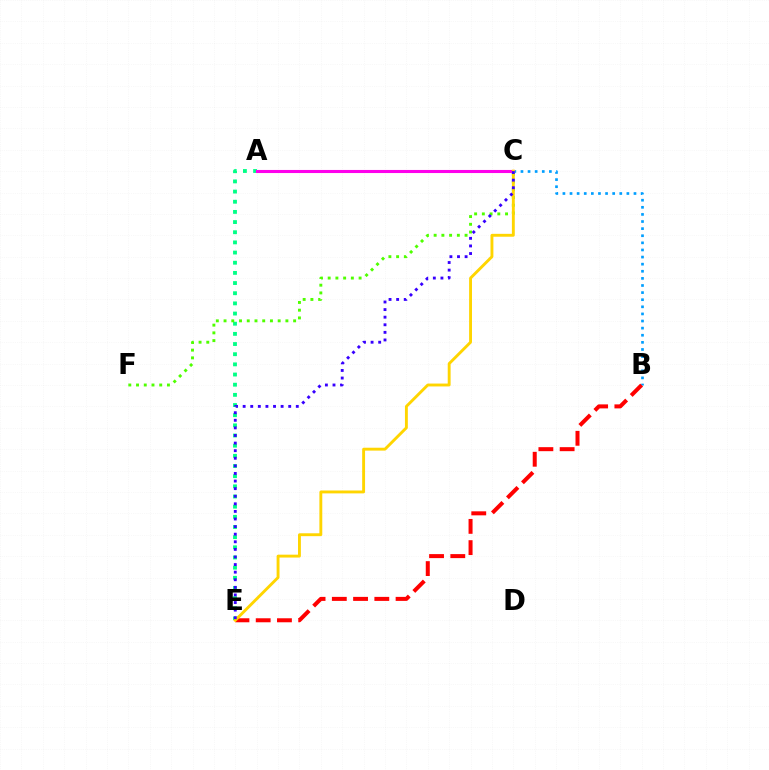{('A', 'E'): [{'color': '#00ff86', 'line_style': 'dotted', 'thickness': 2.76}], ('B', 'C'): [{'color': '#009eff', 'line_style': 'dotted', 'thickness': 1.93}], ('C', 'F'): [{'color': '#4fff00', 'line_style': 'dotted', 'thickness': 2.1}], ('B', 'E'): [{'color': '#ff0000', 'line_style': 'dashed', 'thickness': 2.89}], ('A', 'C'): [{'color': '#ff00ed', 'line_style': 'solid', 'thickness': 2.22}], ('C', 'E'): [{'color': '#ffd500', 'line_style': 'solid', 'thickness': 2.08}, {'color': '#3700ff', 'line_style': 'dotted', 'thickness': 2.06}]}